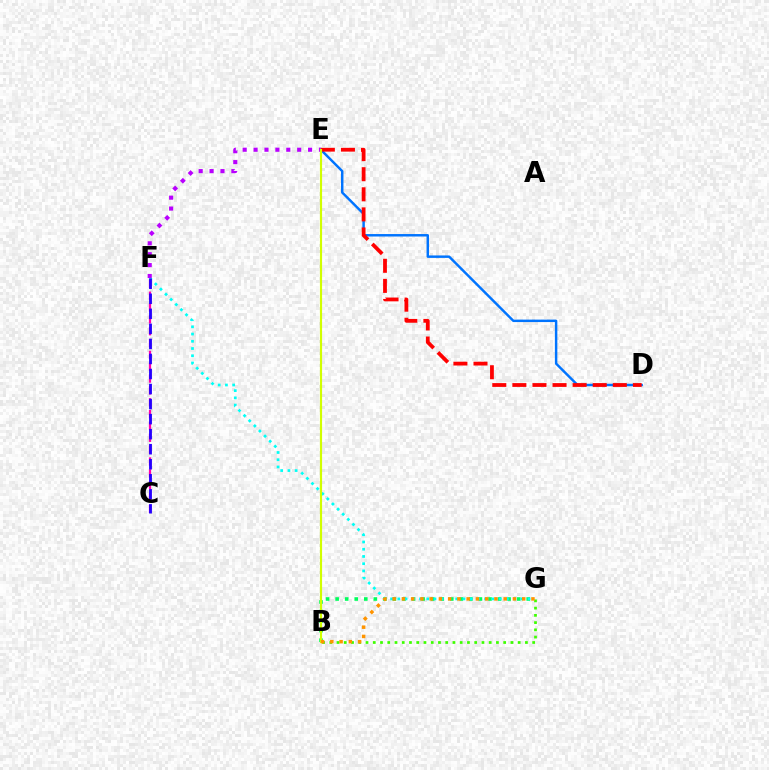{('B', 'G'): [{'color': '#00ff5c', 'line_style': 'dotted', 'thickness': 2.6}, {'color': '#3dff00', 'line_style': 'dotted', 'thickness': 1.97}, {'color': '#ff9400', 'line_style': 'dotted', 'thickness': 2.51}], ('D', 'E'): [{'color': '#0074ff', 'line_style': 'solid', 'thickness': 1.77}, {'color': '#ff0000', 'line_style': 'dashed', 'thickness': 2.73}], ('F', 'G'): [{'color': '#00fff6', 'line_style': 'dotted', 'thickness': 1.97}], ('E', 'F'): [{'color': '#b900ff', 'line_style': 'dotted', 'thickness': 2.96}], ('C', 'F'): [{'color': '#ff00ac', 'line_style': 'dashed', 'thickness': 1.61}, {'color': '#2500ff', 'line_style': 'dashed', 'thickness': 2.04}], ('B', 'E'): [{'color': '#d1ff00', 'line_style': 'solid', 'thickness': 1.55}]}